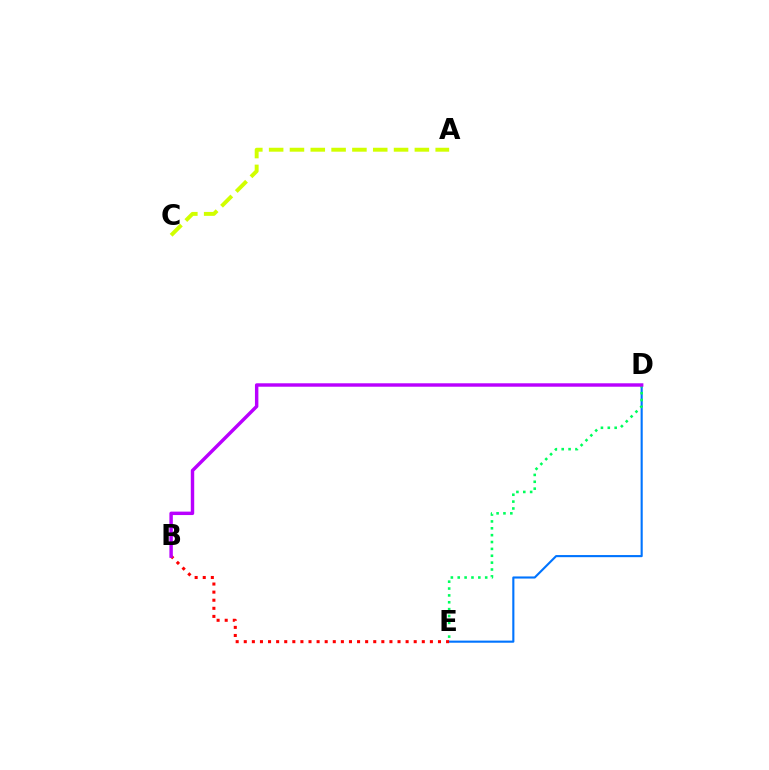{('D', 'E'): [{'color': '#0074ff', 'line_style': 'solid', 'thickness': 1.53}, {'color': '#00ff5c', 'line_style': 'dotted', 'thickness': 1.87}], ('A', 'C'): [{'color': '#d1ff00', 'line_style': 'dashed', 'thickness': 2.83}], ('B', 'E'): [{'color': '#ff0000', 'line_style': 'dotted', 'thickness': 2.2}], ('B', 'D'): [{'color': '#b900ff', 'line_style': 'solid', 'thickness': 2.47}]}